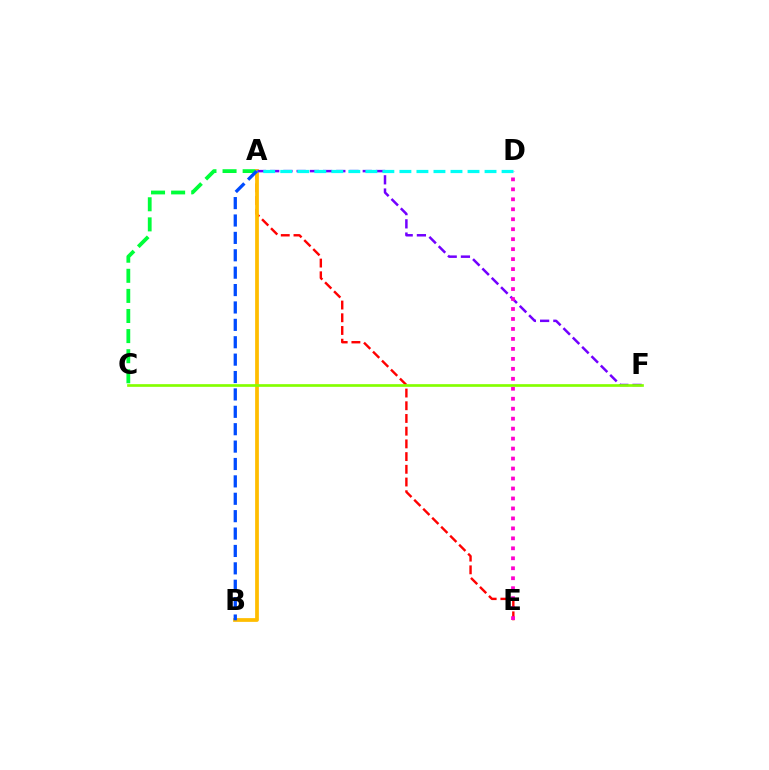{('A', 'C'): [{'color': '#00ff39', 'line_style': 'dashed', 'thickness': 2.73}], ('A', 'E'): [{'color': '#ff0000', 'line_style': 'dashed', 'thickness': 1.73}], ('A', 'B'): [{'color': '#ffbd00', 'line_style': 'solid', 'thickness': 2.7}, {'color': '#004bff', 'line_style': 'dashed', 'thickness': 2.36}], ('A', 'F'): [{'color': '#7200ff', 'line_style': 'dashed', 'thickness': 1.8}], ('D', 'E'): [{'color': '#ff00cf', 'line_style': 'dotted', 'thickness': 2.71}], ('C', 'F'): [{'color': '#84ff00', 'line_style': 'solid', 'thickness': 1.93}], ('A', 'D'): [{'color': '#00fff6', 'line_style': 'dashed', 'thickness': 2.31}]}